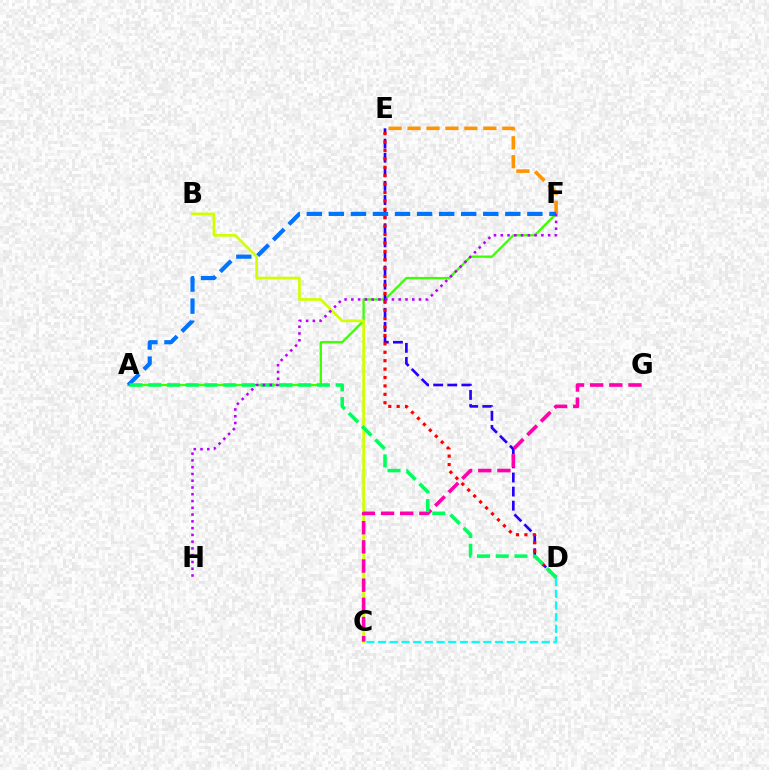{('A', 'F'): [{'color': '#3dff00', 'line_style': 'solid', 'thickness': 1.65}, {'color': '#0074ff', 'line_style': 'dashed', 'thickness': 3.0}], ('B', 'C'): [{'color': '#d1ff00', 'line_style': 'solid', 'thickness': 1.95}], ('D', 'E'): [{'color': '#2500ff', 'line_style': 'dashed', 'thickness': 1.92}, {'color': '#ff0000', 'line_style': 'dotted', 'thickness': 2.28}], ('E', 'F'): [{'color': '#ff9400', 'line_style': 'dashed', 'thickness': 2.57}], ('C', 'G'): [{'color': '#ff00ac', 'line_style': 'dashed', 'thickness': 2.6}], ('A', 'D'): [{'color': '#00ff5c', 'line_style': 'dashed', 'thickness': 2.55}], ('F', 'H'): [{'color': '#b900ff', 'line_style': 'dotted', 'thickness': 1.84}], ('C', 'D'): [{'color': '#00fff6', 'line_style': 'dashed', 'thickness': 1.59}]}